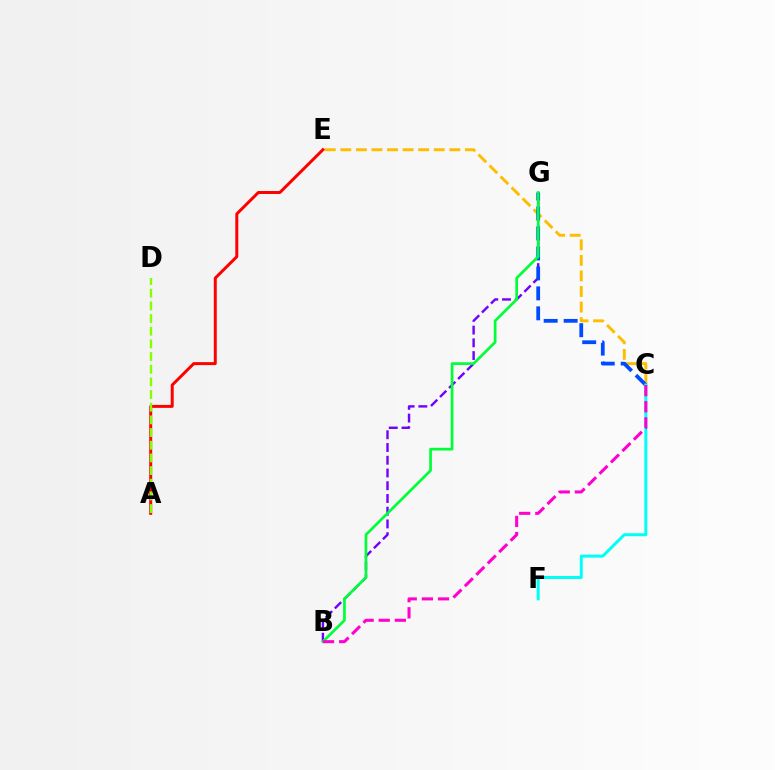{('C', 'E'): [{'color': '#ffbd00', 'line_style': 'dashed', 'thickness': 2.11}], ('A', 'E'): [{'color': '#ff0000', 'line_style': 'solid', 'thickness': 2.14}], ('B', 'G'): [{'color': '#7200ff', 'line_style': 'dashed', 'thickness': 1.73}, {'color': '#00ff39', 'line_style': 'solid', 'thickness': 1.95}], ('C', 'G'): [{'color': '#004bff', 'line_style': 'dashed', 'thickness': 2.71}], ('C', 'F'): [{'color': '#00fff6', 'line_style': 'solid', 'thickness': 2.15}], ('A', 'D'): [{'color': '#84ff00', 'line_style': 'dashed', 'thickness': 1.72}], ('B', 'C'): [{'color': '#ff00cf', 'line_style': 'dashed', 'thickness': 2.19}]}